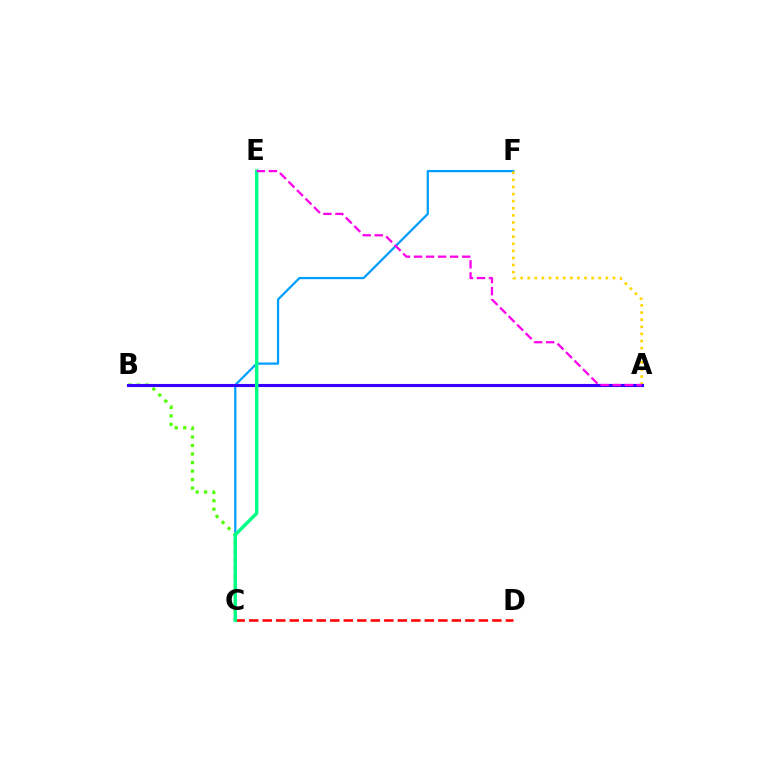{('C', 'F'): [{'color': '#009eff', 'line_style': 'solid', 'thickness': 1.62}], ('B', 'C'): [{'color': '#4fff00', 'line_style': 'dotted', 'thickness': 2.31}], ('C', 'D'): [{'color': '#ff0000', 'line_style': 'dashed', 'thickness': 1.84}], ('A', 'F'): [{'color': '#ffd500', 'line_style': 'dotted', 'thickness': 1.93}], ('A', 'B'): [{'color': '#3700ff', 'line_style': 'solid', 'thickness': 2.23}], ('C', 'E'): [{'color': '#00ff86', 'line_style': 'solid', 'thickness': 2.45}], ('A', 'E'): [{'color': '#ff00ed', 'line_style': 'dashed', 'thickness': 1.64}]}